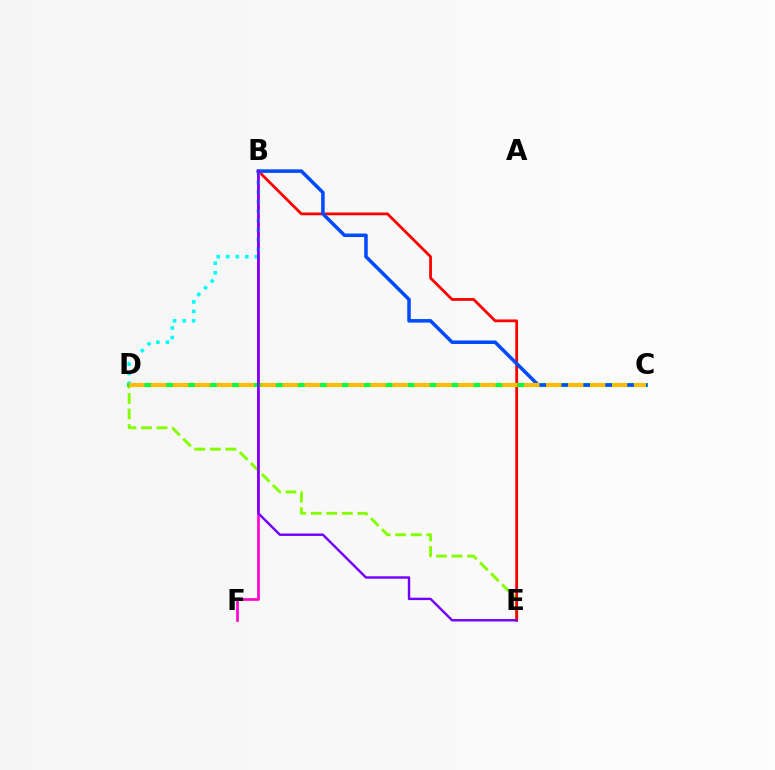{('B', 'F'): [{'color': '#ff00cf', 'line_style': 'solid', 'thickness': 1.92}], ('D', 'E'): [{'color': '#84ff00', 'line_style': 'dashed', 'thickness': 2.11}], ('B', 'E'): [{'color': '#ff0000', 'line_style': 'solid', 'thickness': 2.01}, {'color': '#7200ff', 'line_style': 'solid', 'thickness': 1.74}], ('B', 'D'): [{'color': '#00fff6', 'line_style': 'dotted', 'thickness': 2.59}], ('C', 'D'): [{'color': '#00ff39', 'line_style': 'solid', 'thickness': 2.9}, {'color': '#ffbd00', 'line_style': 'dashed', 'thickness': 2.98}], ('B', 'C'): [{'color': '#004bff', 'line_style': 'solid', 'thickness': 2.54}]}